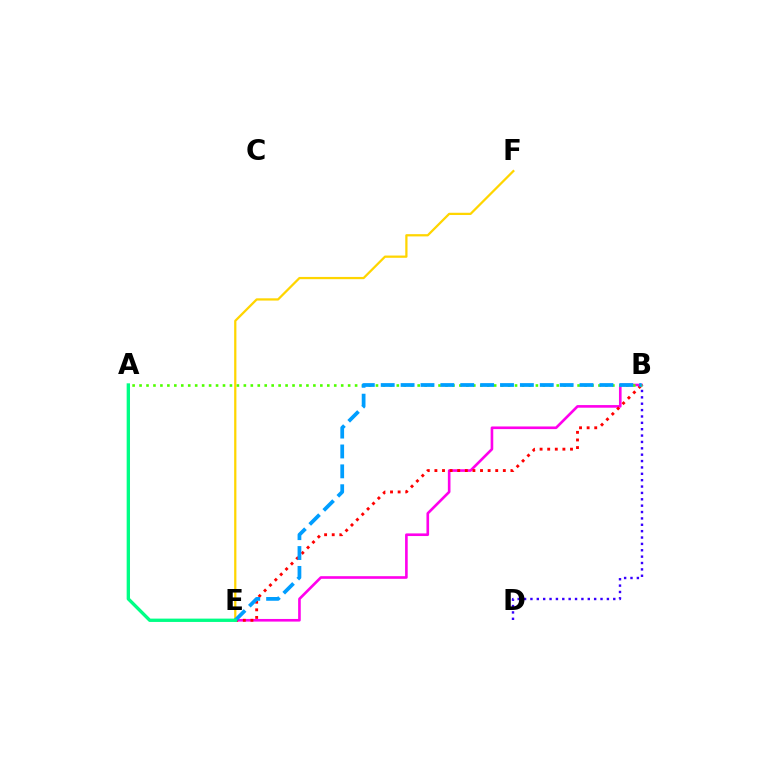{('B', 'D'): [{'color': '#3700ff', 'line_style': 'dotted', 'thickness': 1.73}], ('B', 'E'): [{'color': '#ff00ed', 'line_style': 'solid', 'thickness': 1.89}, {'color': '#ff0000', 'line_style': 'dotted', 'thickness': 2.07}, {'color': '#009eff', 'line_style': 'dashed', 'thickness': 2.7}], ('E', 'F'): [{'color': '#ffd500', 'line_style': 'solid', 'thickness': 1.62}], ('A', 'B'): [{'color': '#4fff00', 'line_style': 'dotted', 'thickness': 1.89}], ('A', 'E'): [{'color': '#00ff86', 'line_style': 'solid', 'thickness': 2.4}]}